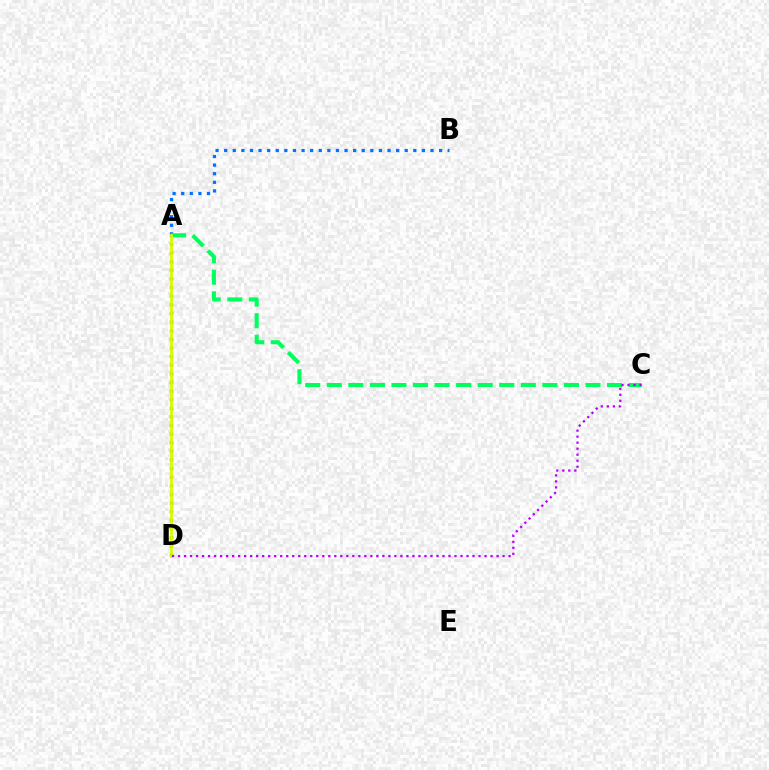{('A', 'D'): [{'color': '#ff0000', 'line_style': 'dotted', 'thickness': 2.34}, {'color': '#d1ff00', 'line_style': 'solid', 'thickness': 2.01}], ('A', 'B'): [{'color': '#0074ff', 'line_style': 'dotted', 'thickness': 2.34}], ('A', 'C'): [{'color': '#00ff5c', 'line_style': 'dashed', 'thickness': 2.93}], ('C', 'D'): [{'color': '#b900ff', 'line_style': 'dotted', 'thickness': 1.63}]}